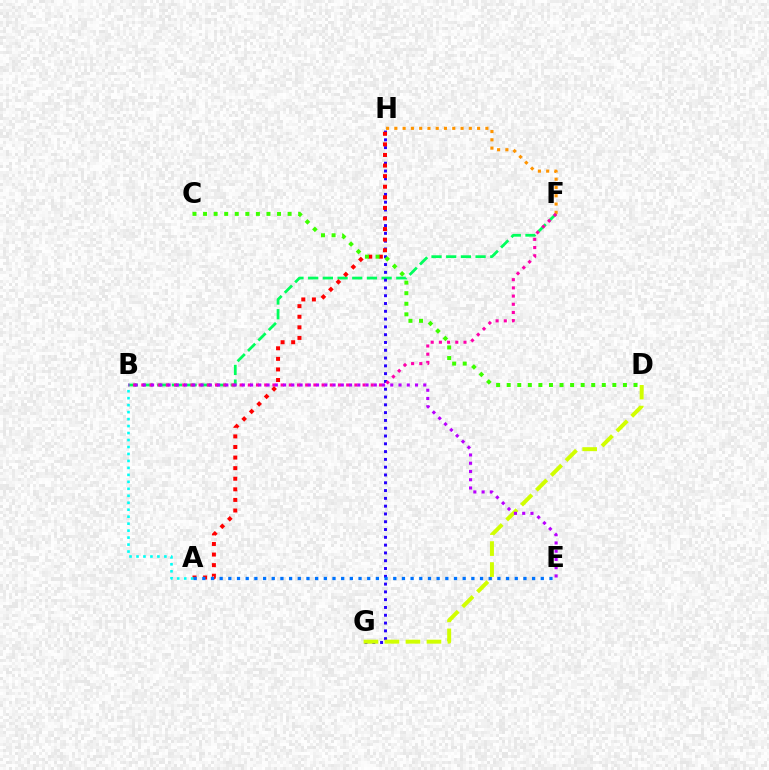{('B', 'F'): [{'color': '#00ff5c', 'line_style': 'dashed', 'thickness': 2.0}, {'color': '#ff00ac', 'line_style': 'dotted', 'thickness': 2.23}], ('G', 'H'): [{'color': '#2500ff', 'line_style': 'dotted', 'thickness': 2.12}], ('F', 'H'): [{'color': '#ff9400', 'line_style': 'dotted', 'thickness': 2.25}], ('A', 'H'): [{'color': '#ff0000', 'line_style': 'dotted', 'thickness': 2.88}], ('A', 'E'): [{'color': '#0074ff', 'line_style': 'dotted', 'thickness': 2.36}], ('D', 'G'): [{'color': '#d1ff00', 'line_style': 'dashed', 'thickness': 2.85}], ('A', 'B'): [{'color': '#00fff6', 'line_style': 'dotted', 'thickness': 1.89}], ('C', 'D'): [{'color': '#3dff00', 'line_style': 'dotted', 'thickness': 2.87}], ('B', 'E'): [{'color': '#b900ff', 'line_style': 'dotted', 'thickness': 2.24}]}